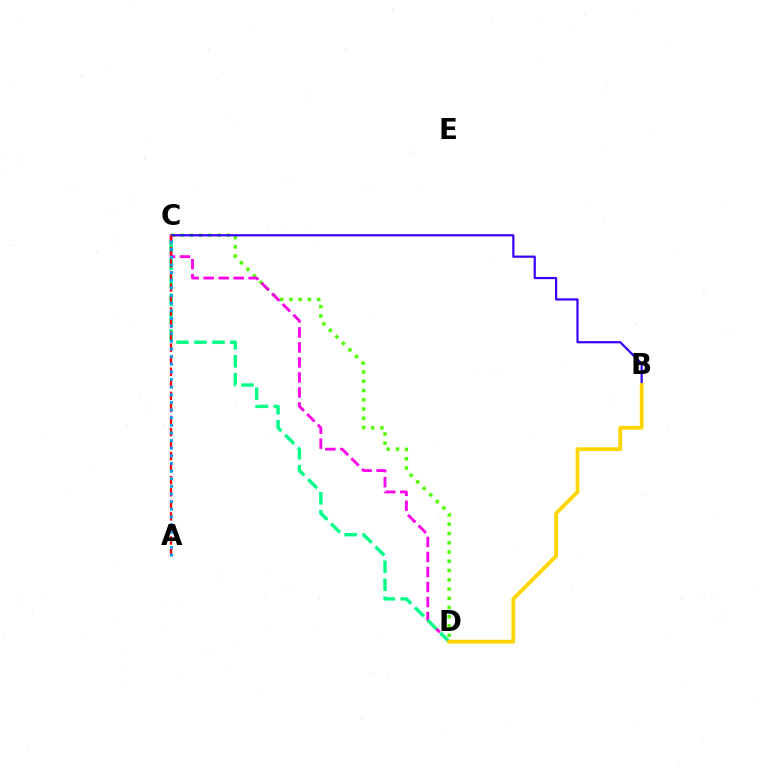{('C', 'D'): [{'color': '#4fff00', 'line_style': 'dotted', 'thickness': 2.51}, {'color': '#ff00ed', 'line_style': 'dashed', 'thickness': 2.04}, {'color': '#00ff86', 'line_style': 'dashed', 'thickness': 2.44}], ('B', 'C'): [{'color': '#3700ff', 'line_style': 'solid', 'thickness': 1.6}], ('B', 'D'): [{'color': '#ffd500', 'line_style': 'solid', 'thickness': 2.71}], ('A', 'C'): [{'color': '#ff0000', 'line_style': 'dashed', 'thickness': 1.64}, {'color': '#009eff', 'line_style': 'dotted', 'thickness': 2.07}]}